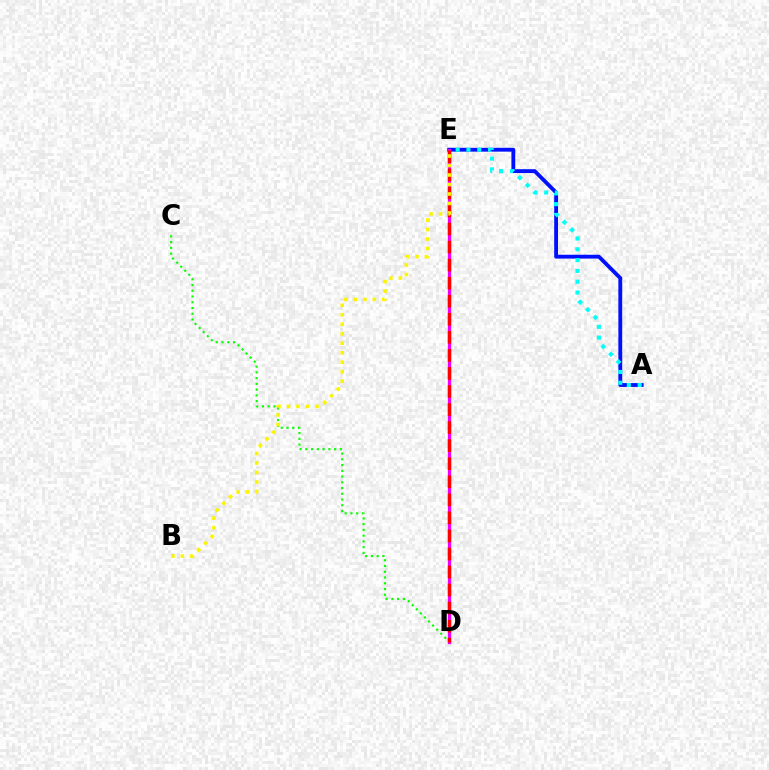{('A', 'E'): [{'color': '#0010ff', 'line_style': 'solid', 'thickness': 2.76}, {'color': '#00fff6', 'line_style': 'dotted', 'thickness': 2.93}], ('C', 'D'): [{'color': '#08ff00', 'line_style': 'dotted', 'thickness': 1.56}], ('D', 'E'): [{'color': '#ee00ff', 'line_style': 'solid', 'thickness': 2.36}, {'color': '#ff0000', 'line_style': 'dashed', 'thickness': 2.45}], ('B', 'E'): [{'color': '#fcf500', 'line_style': 'dotted', 'thickness': 2.58}]}